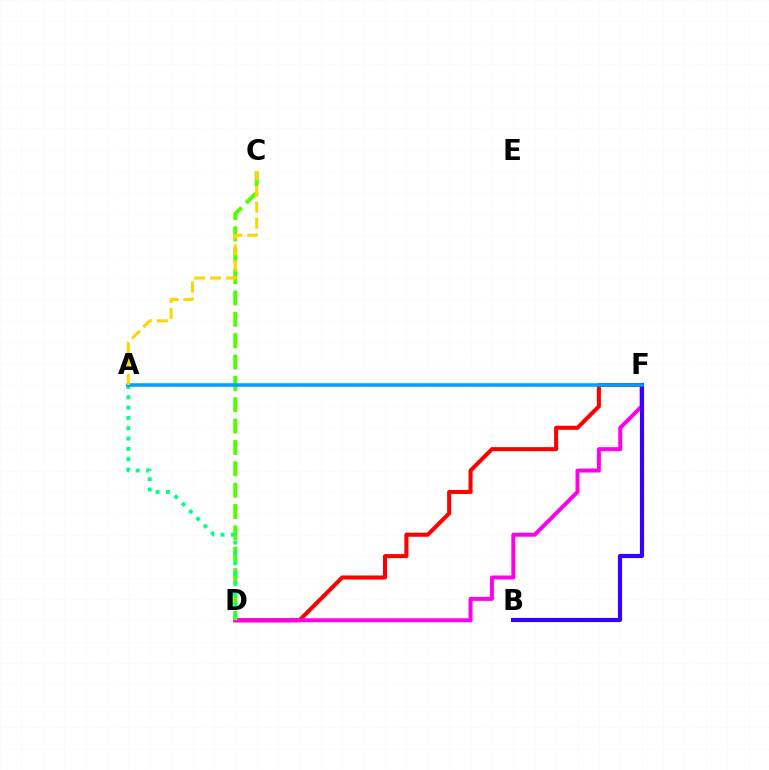{('D', 'F'): [{'color': '#ff0000', 'line_style': 'solid', 'thickness': 2.93}, {'color': '#ff00ed', 'line_style': 'solid', 'thickness': 2.87}], ('C', 'D'): [{'color': '#4fff00', 'line_style': 'dashed', 'thickness': 2.9}], ('B', 'F'): [{'color': '#3700ff', 'line_style': 'solid', 'thickness': 2.99}], ('A', 'D'): [{'color': '#00ff86', 'line_style': 'dotted', 'thickness': 2.81}], ('A', 'F'): [{'color': '#009eff', 'line_style': 'solid', 'thickness': 2.55}], ('A', 'C'): [{'color': '#ffd500', 'line_style': 'dashed', 'thickness': 2.17}]}